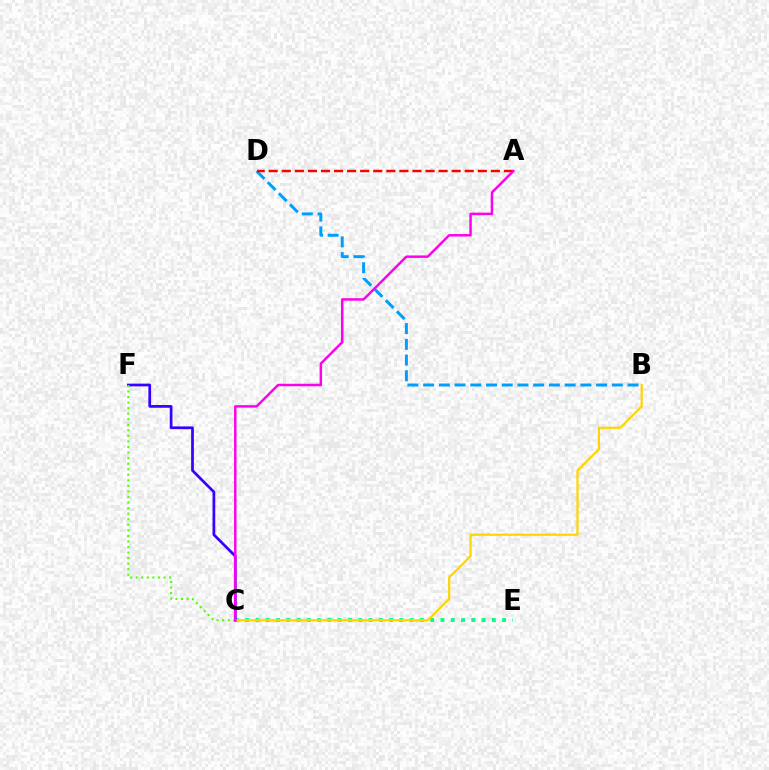{('B', 'D'): [{'color': '#009eff', 'line_style': 'dashed', 'thickness': 2.14}], ('C', 'E'): [{'color': '#00ff86', 'line_style': 'dotted', 'thickness': 2.79}], ('C', 'F'): [{'color': '#3700ff', 'line_style': 'solid', 'thickness': 1.97}, {'color': '#4fff00', 'line_style': 'dotted', 'thickness': 1.51}], ('B', 'C'): [{'color': '#ffd500', 'line_style': 'solid', 'thickness': 1.6}], ('A', 'D'): [{'color': '#ff0000', 'line_style': 'dashed', 'thickness': 1.78}], ('A', 'C'): [{'color': '#ff00ed', 'line_style': 'solid', 'thickness': 1.78}]}